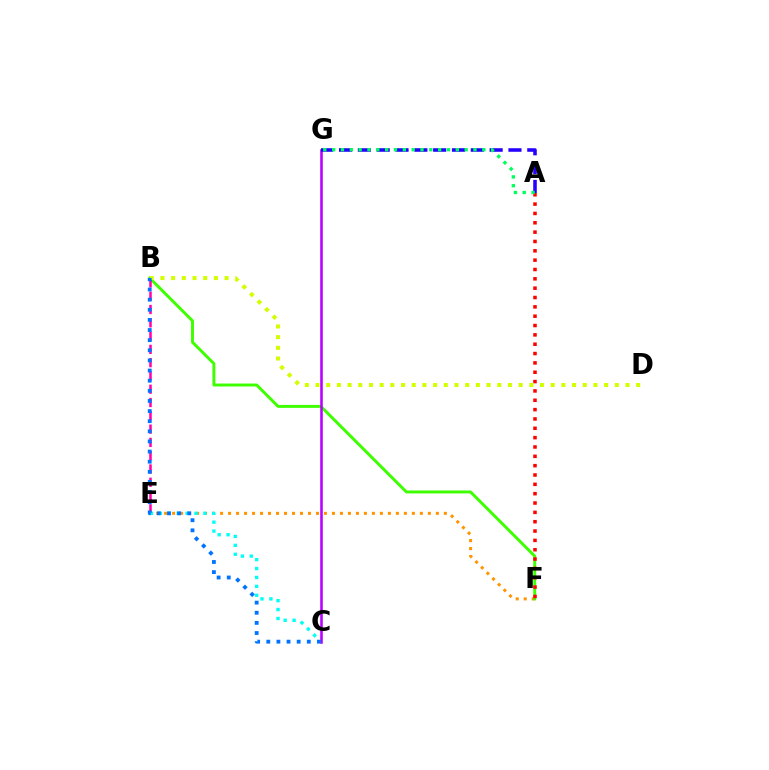{('E', 'F'): [{'color': '#ff9400', 'line_style': 'dotted', 'thickness': 2.17}], ('B', 'F'): [{'color': '#3dff00', 'line_style': 'solid', 'thickness': 2.12}], ('A', 'F'): [{'color': '#ff0000', 'line_style': 'dotted', 'thickness': 2.54}], ('B', 'E'): [{'color': '#ff00ac', 'line_style': 'dashed', 'thickness': 1.81}], ('B', 'D'): [{'color': '#d1ff00', 'line_style': 'dotted', 'thickness': 2.9}], ('C', 'E'): [{'color': '#00fff6', 'line_style': 'dotted', 'thickness': 2.42}], ('C', 'G'): [{'color': '#b900ff', 'line_style': 'solid', 'thickness': 1.85}], ('B', 'C'): [{'color': '#0074ff', 'line_style': 'dotted', 'thickness': 2.75}], ('A', 'G'): [{'color': '#2500ff', 'line_style': 'dashed', 'thickness': 2.56}, {'color': '#00ff5c', 'line_style': 'dotted', 'thickness': 2.4}]}